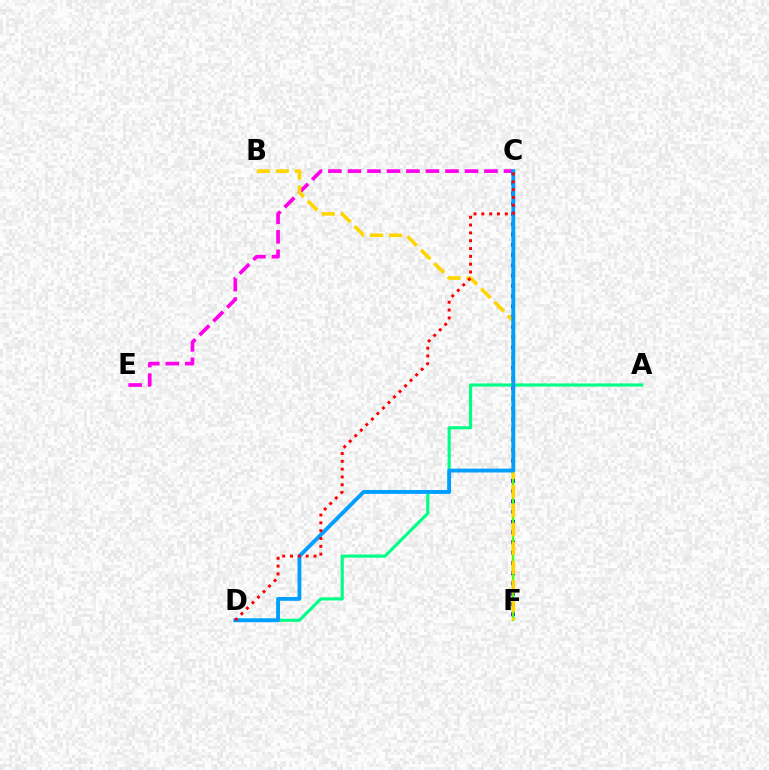{('C', 'E'): [{'color': '#ff00ed', 'line_style': 'dashed', 'thickness': 2.65}], ('A', 'D'): [{'color': '#00ff86', 'line_style': 'solid', 'thickness': 2.26}], ('C', 'F'): [{'color': '#3700ff', 'line_style': 'dotted', 'thickness': 2.79}, {'color': '#4fff00', 'line_style': 'solid', 'thickness': 1.69}], ('B', 'F'): [{'color': '#ffd500', 'line_style': 'dashed', 'thickness': 2.59}], ('C', 'D'): [{'color': '#009eff', 'line_style': 'solid', 'thickness': 2.76}, {'color': '#ff0000', 'line_style': 'dotted', 'thickness': 2.13}]}